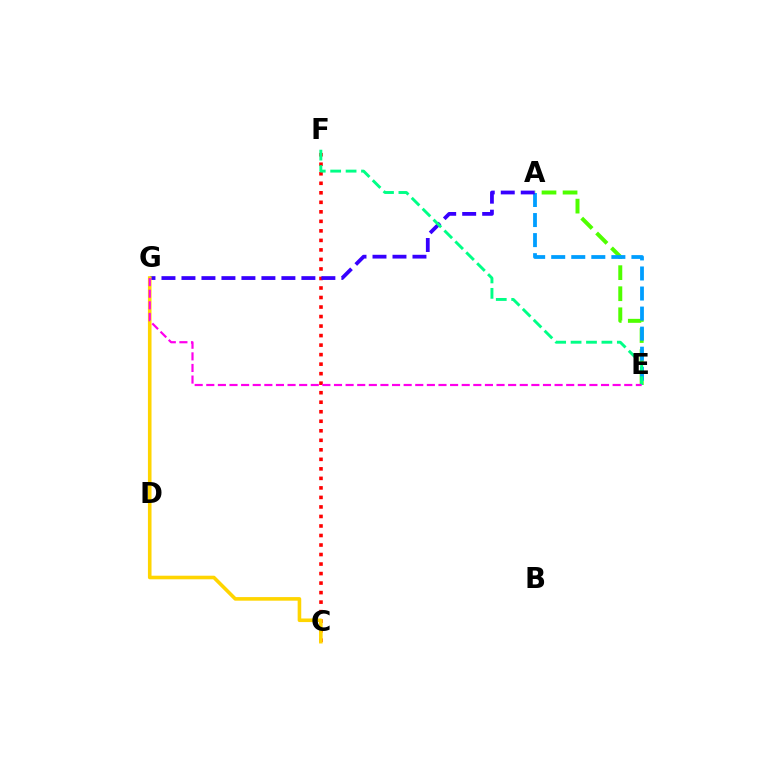{('C', 'F'): [{'color': '#ff0000', 'line_style': 'dotted', 'thickness': 2.59}], ('A', 'E'): [{'color': '#4fff00', 'line_style': 'dashed', 'thickness': 2.86}, {'color': '#009eff', 'line_style': 'dashed', 'thickness': 2.72}], ('A', 'G'): [{'color': '#3700ff', 'line_style': 'dashed', 'thickness': 2.72}], ('C', 'G'): [{'color': '#ffd500', 'line_style': 'solid', 'thickness': 2.59}], ('E', 'F'): [{'color': '#00ff86', 'line_style': 'dashed', 'thickness': 2.09}], ('E', 'G'): [{'color': '#ff00ed', 'line_style': 'dashed', 'thickness': 1.58}]}